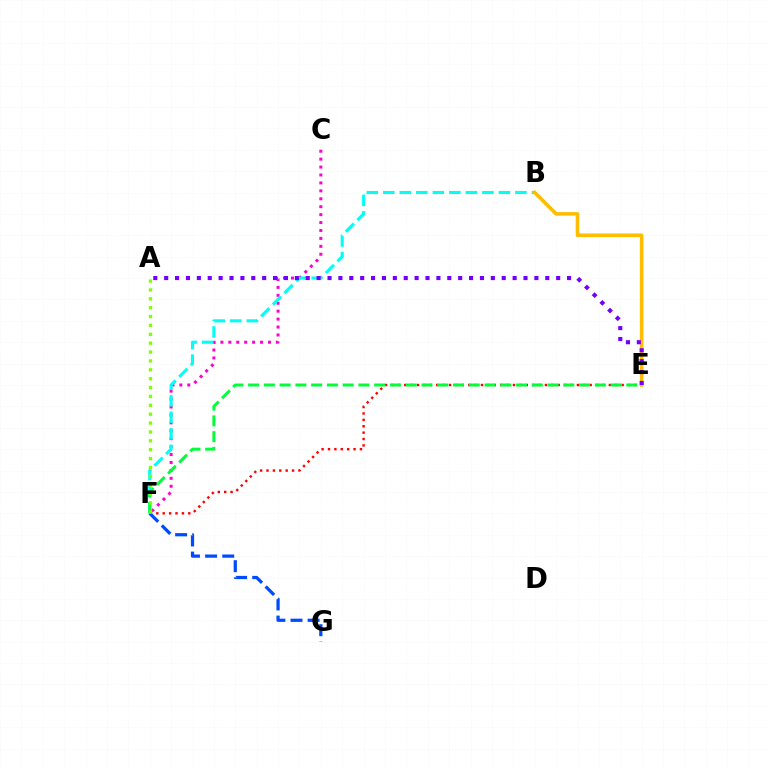{('E', 'F'): [{'color': '#ff0000', 'line_style': 'dotted', 'thickness': 1.74}, {'color': '#00ff39', 'line_style': 'dashed', 'thickness': 2.14}], ('F', 'G'): [{'color': '#004bff', 'line_style': 'dashed', 'thickness': 2.33}], ('C', 'F'): [{'color': '#ff00cf', 'line_style': 'dotted', 'thickness': 2.15}], ('B', 'F'): [{'color': '#00fff6', 'line_style': 'dashed', 'thickness': 2.24}], ('B', 'E'): [{'color': '#ffbd00', 'line_style': 'solid', 'thickness': 2.58}], ('A', 'E'): [{'color': '#7200ff', 'line_style': 'dotted', 'thickness': 2.96}], ('A', 'F'): [{'color': '#84ff00', 'line_style': 'dotted', 'thickness': 2.41}]}